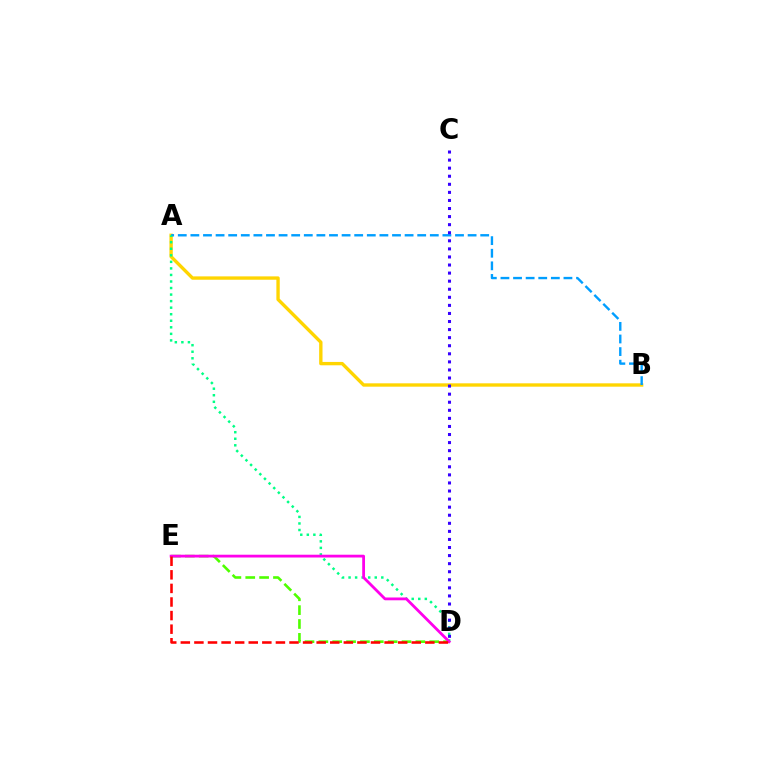{('A', 'B'): [{'color': '#ffd500', 'line_style': 'solid', 'thickness': 2.42}, {'color': '#009eff', 'line_style': 'dashed', 'thickness': 1.71}], ('A', 'D'): [{'color': '#00ff86', 'line_style': 'dotted', 'thickness': 1.78}], ('D', 'E'): [{'color': '#4fff00', 'line_style': 'dashed', 'thickness': 1.88}, {'color': '#ff00ed', 'line_style': 'solid', 'thickness': 2.01}, {'color': '#ff0000', 'line_style': 'dashed', 'thickness': 1.85}], ('C', 'D'): [{'color': '#3700ff', 'line_style': 'dotted', 'thickness': 2.19}]}